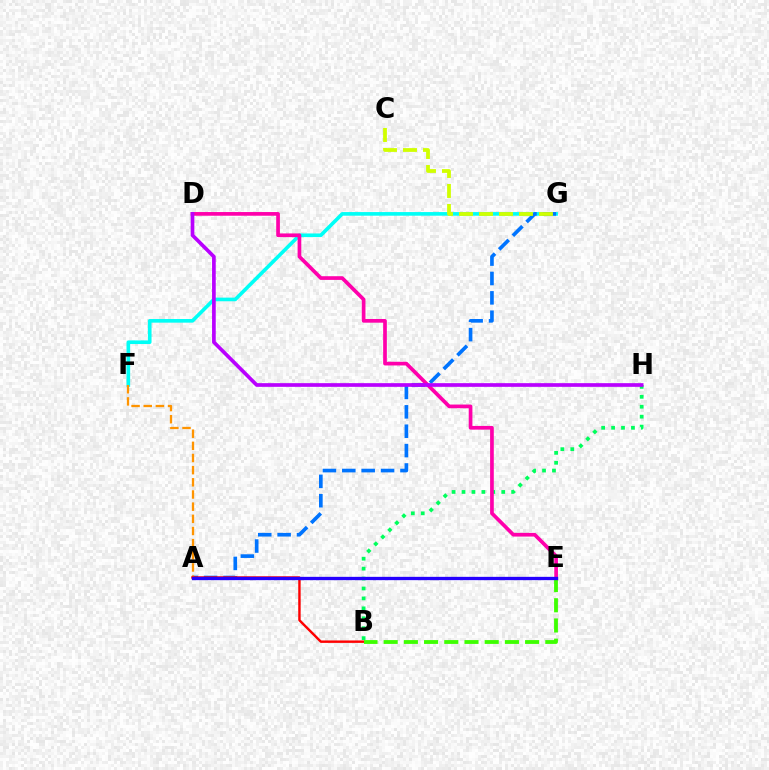{('F', 'G'): [{'color': '#00fff6', 'line_style': 'solid', 'thickness': 2.62}], ('B', 'H'): [{'color': '#00ff5c', 'line_style': 'dotted', 'thickness': 2.7}], ('A', 'G'): [{'color': '#0074ff', 'line_style': 'dashed', 'thickness': 2.63}], ('C', 'G'): [{'color': '#d1ff00', 'line_style': 'dashed', 'thickness': 2.72}], ('A', 'F'): [{'color': '#ff9400', 'line_style': 'dashed', 'thickness': 1.65}], ('D', 'E'): [{'color': '#ff00ac', 'line_style': 'solid', 'thickness': 2.66}], ('A', 'B'): [{'color': '#ff0000', 'line_style': 'solid', 'thickness': 1.74}], ('B', 'E'): [{'color': '#3dff00', 'line_style': 'dashed', 'thickness': 2.75}], ('A', 'E'): [{'color': '#2500ff', 'line_style': 'solid', 'thickness': 2.38}], ('D', 'H'): [{'color': '#b900ff', 'line_style': 'solid', 'thickness': 2.65}]}